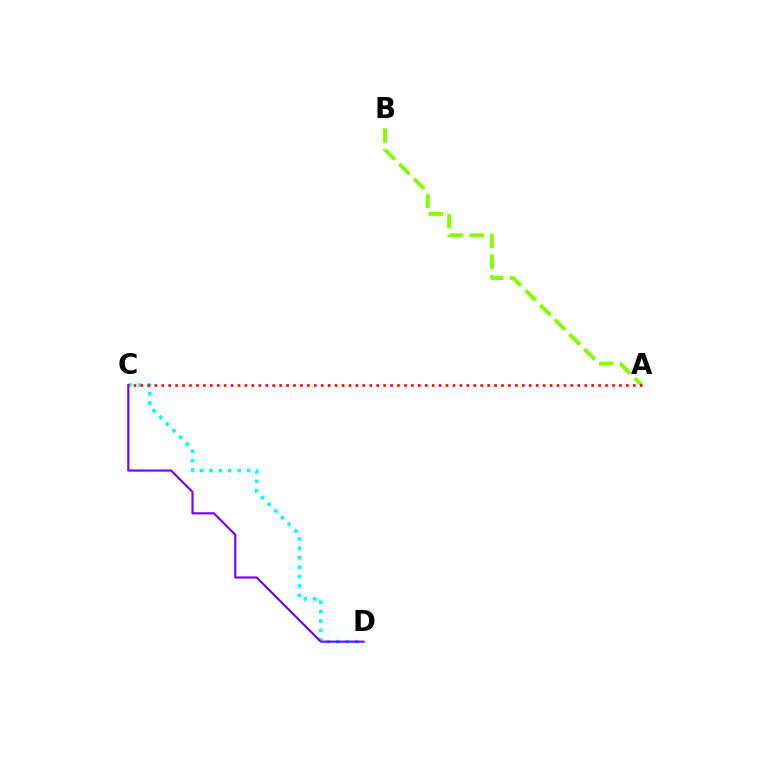{('C', 'D'): [{'color': '#00fff6', 'line_style': 'dotted', 'thickness': 2.56}, {'color': '#7200ff', 'line_style': 'solid', 'thickness': 1.54}], ('A', 'B'): [{'color': '#84ff00', 'line_style': 'dashed', 'thickness': 2.82}], ('A', 'C'): [{'color': '#ff0000', 'line_style': 'dotted', 'thickness': 1.88}]}